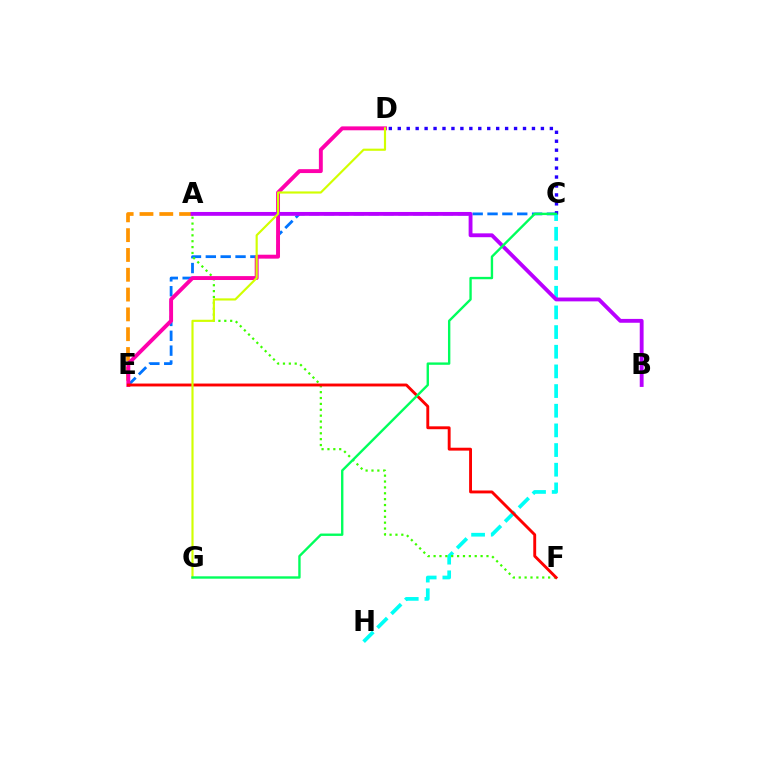{('C', 'E'): [{'color': '#0074ff', 'line_style': 'dashed', 'thickness': 2.02}], ('A', 'E'): [{'color': '#ff9400', 'line_style': 'dashed', 'thickness': 2.69}], ('C', 'H'): [{'color': '#00fff6', 'line_style': 'dashed', 'thickness': 2.67}], ('A', 'F'): [{'color': '#3dff00', 'line_style': 'dotted', 'thickness': 1.6}], ('D', 'E'): [{'color': '#ff00ac', 'line_style': 'solid', 'thickness': 2.81}], ('E', 'F'): [{'color': '#ff0000', 'line_style': 'solid', 'thickness': 2.08}], ('C', 'D'): [{'color': '#2500ff', 'line_style': 'dotted', 'thickness': 2.43}], ('A', 'B'): [{'color': '#b900ff', 'line_style': 'solid', 'thickness': 2.77}], ('D', 'G'): [{'color': '#d1ff00', 'line_style': 'solid', 'thickness': 1.55}], ('C', 'G'): [{'color': '#00ff5c', 'line_style': 'solid', 'thickness': 1.71}]}